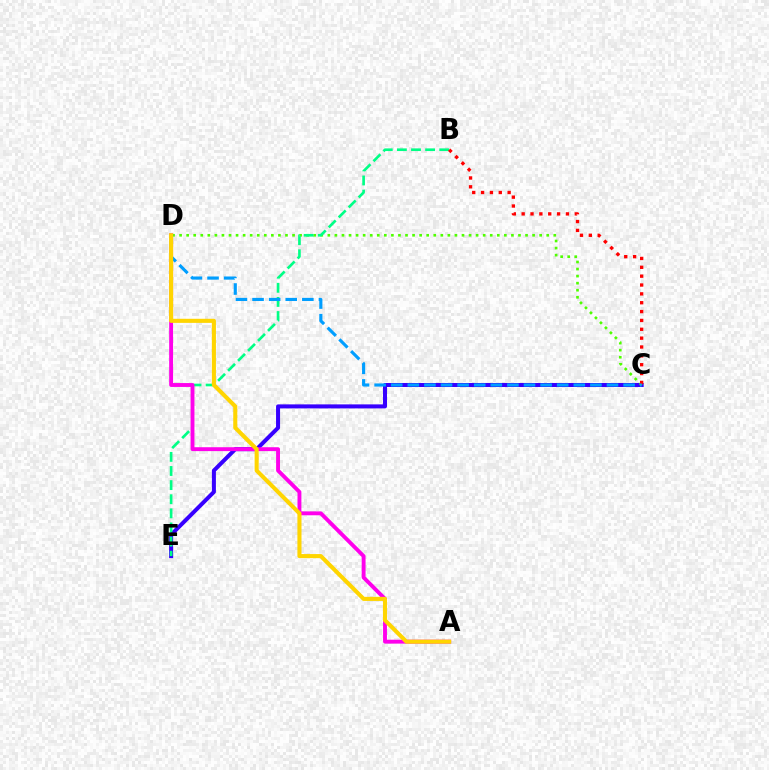{('C', 'E'): [{'color': '#3700ff', 'line_style': 'solid', 'thickness': 2.89}], ('C', 'D'): [{'color': '#4fff00', 'line_style': 'dotted', 'thickness': 1.92}, {'color': '#009eff', 'line_style': 'dashed', 'thickness': 2.25}], ('B', 'E'): [{'color': '#00ff86', 'line_style': 'dashed', 'thickness': 1.92}], ('B', 'C'): [{'color': '#ff0000', 'line_style': 'dotted', 'thickness': 2.41}], ('A', 'D'): [{'color': '#ff00ed', 'line_style': 'solid', 'thickness': 2.8}, {'color': '#ffd500', 'line_style': 'solid', 'thickness': 2.94}]}